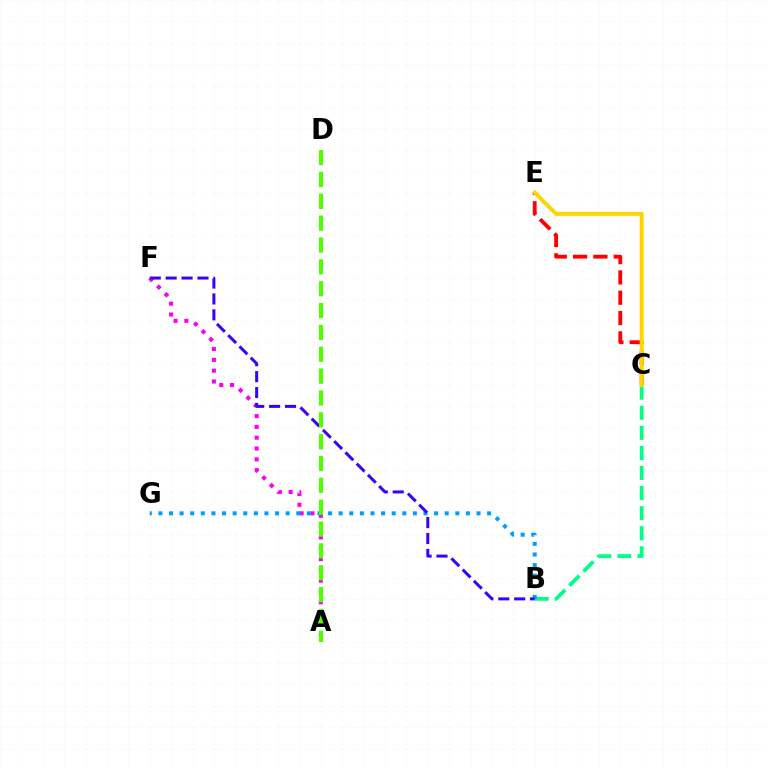{('A', 'F'): [{'color': '#ff00ed', 'line_style': 'dotted', 'thickness': 2.94}], ('B', 'C'): [{'color': '#00ff86', 'line_style': 'dashed', 'thickness': 2.73}], ('B', 'G'): [{'color': '#009eff', 'line_style': 'dotted', 'thickness': 2.88}], ('C', 'E'): [{'color': '#ff0000', 'line_style': 'dashed', 'thickness': 2.76}, {'color': '#ffd500', 'line_style': 'solid', 'thickness': 2.83}], ('B', 'F'): [{'color': '#3700ff', 'line_style': 'dashed', 'thickness': 2.16}], ('A', 'D'): [{'color': '#4fff00', 'line_style': 'dashed', 'thickness': 2.97}]}